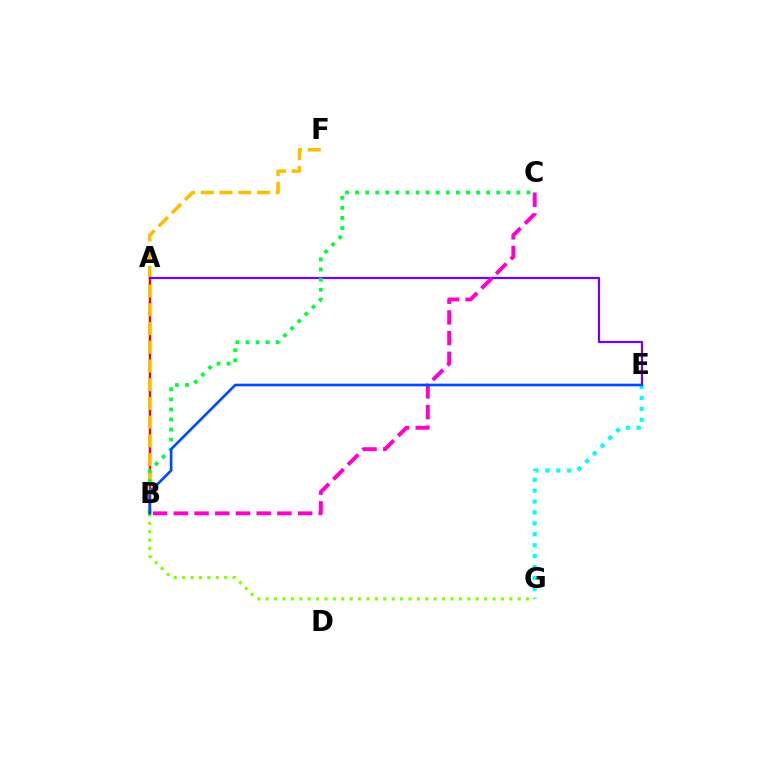{('A', 'B'): [{'color': '#ff0000', 'line_style': 'solid', 'thickness': 1.76}], ('B', 'F'): [{'color': '#ffbd00', 'line_style': 'dashed', 'thickness': 2.54}], ('A', 'E'): [{'color': '#7200ff', 'line_style': 'solid', 'thickness': 1.59}], ('B', 'C'): [{'color': '#00ff39', 'line_style': 'dotted', 'thickness': 2.74}, {'color': '#ff00cf', 'line_style': 'dashed', 'thickness': 2.81}], ('B', 'G'): [{'color': '#84ff00', 'line_style': 'dotted', 'thickness': 2.28}], ('E', 'G'): [{'color': '#00fff6', 'line_style': 'dotted', 'thickness': 2.96}], ('B', 'E'): [{'color': '#004bff', 'line_style': 'solid', 'thickness': 1.92}]}